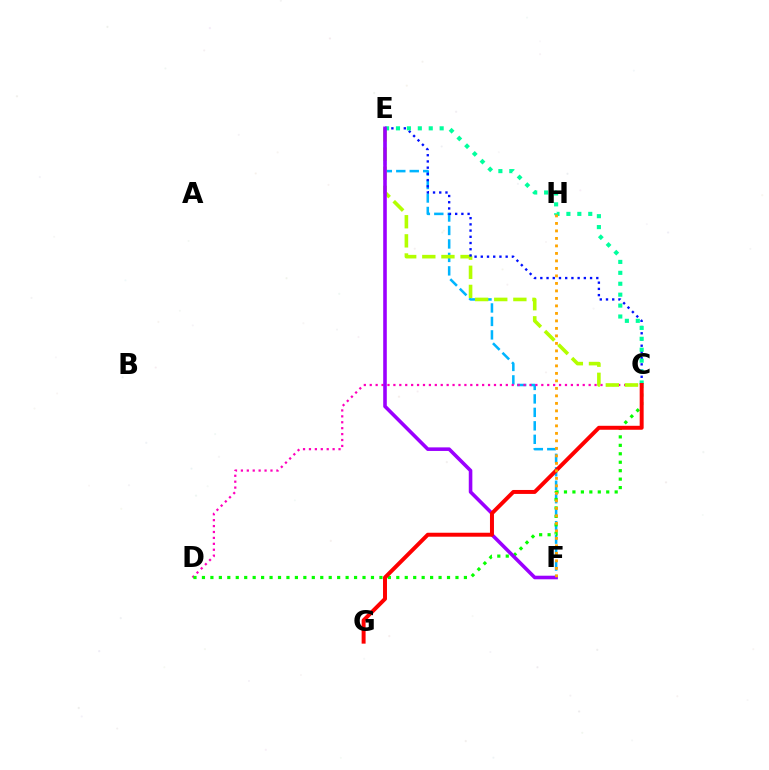{('E', 'F'): [{'color': '#00b5ff', 'line_style': 'dashed', 'thickness': 1.83}, {'color': '#9b00ff', 'line_style': 'solid', 'thickness': 2.58}], ('C', 'D'): [{'color': '#ff00bd', 'line_style': 'dotted', 'thickness': 1.61}, {'color': '#08ff00', 'line_style': 'dotted', 'thickness': 2.3}], ('C', 'E'): [{'color': '#b3ff00', 'line_style': 'dashed', 'thickness': 2.6}, {'color': '#0010ff', 'line_style': 'dotted', 'thickness': 1.69}, {'color': '#00ff9d', 'line_style': 'dotted', 'thickness': 2.97}], ('C', 'G'): [{'color': '#ff0000', 'line_style': 'solid', 'thickness': 2.85}], ('F', 'H'): [{'color': '#ffa500', 'line_style': 'dotted', 'thickness': 2.04}]}